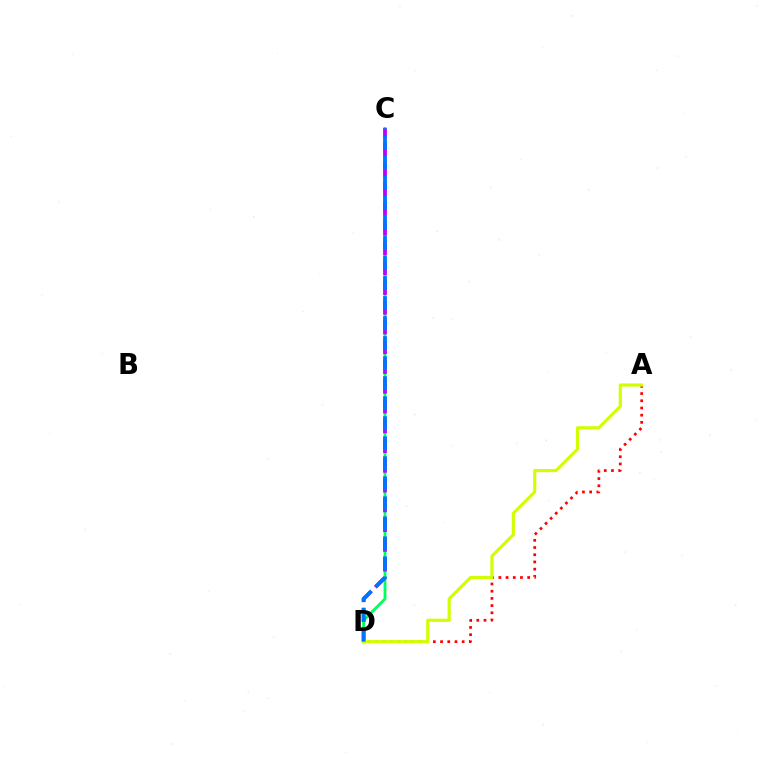{('A', 'D'): [{'color': '#ff0000', 'line_style': 'dotted', 'thickness': 1.96}, {'color': '#d1ff00', 'line_style': 'solid', 'thickness': 2.27}], ('C', 'D'): [{'color': '#00ff5c', 'line_style': 'solid', 'thickness': 2.03}, {'color': '#b900ff', 'line_style': 'dashed', 'thickness': 2.68}, {'color': '#0074ff', 'line_style': 'dashed', 'thickness': 2.72}]}